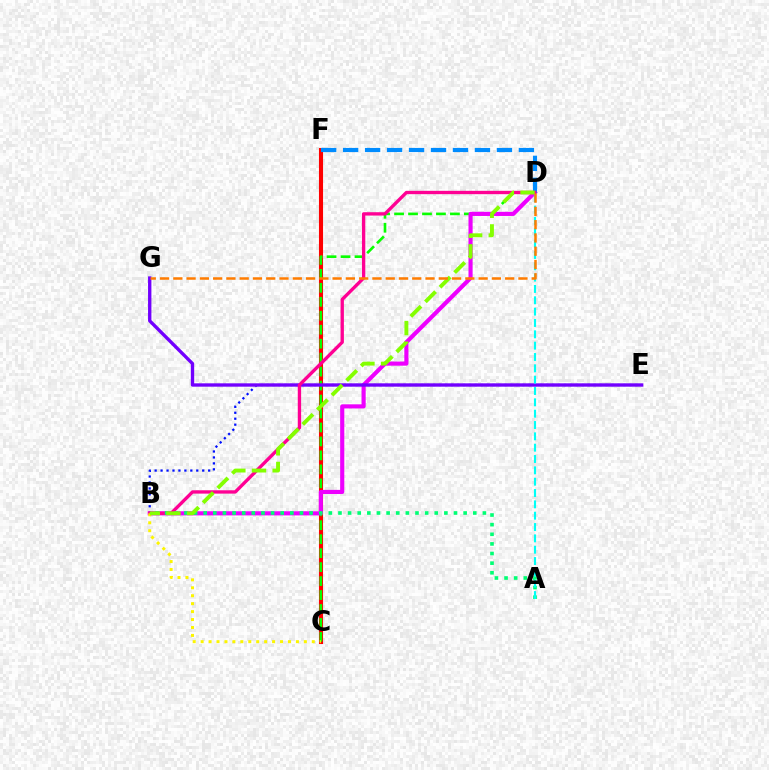{('B', 'E'): [{'color': '#0010ff', 'line_style': 'dotted', 'thickness': 1.62}], ('C', 'F'): [{'color': '#ff0000', 'line_style': 'solid', 'thickness': 2.94}], ('C', 'D'): [{'color': '#08ff00', 'line_style': 'dashed', 'thickness': 1.9}], ('B', 'D'): [{'color': '#ee00ff', 'line_style': 'solid', 'thickness': 2.98}, {'color': '#ff0094', 'line_style': 'solid', 'thickness': 2.41}, {'color': '#84ff00', 'line_style': 'dashed', 'thickness': 2.81}], ('E', 'G'): [{'color': '#7200ff', 'line_style': 'solid', 'thickness': 2.41}], ('D', 'F'): [{'color': '#008cff', 'line_style': 'dashed', 'thickness': 2.98}], ('A', 'B'): [{'color': '#00ff74', 'line_style': 'dotted', 'thickness': 2.62}], ('B', 'C'): [{'color': '#fcf500', 'line_style': 'dotted', 'thickness': 2.16}], ('A', 'D'): [{'color': '#00fff6', 'line_style': 'dashed', 'thickness': 1.54}], ('D', 'G'): [{'color': '#ff7c00', 'line_style': 'dashed', 'thickness': 1.8}]}